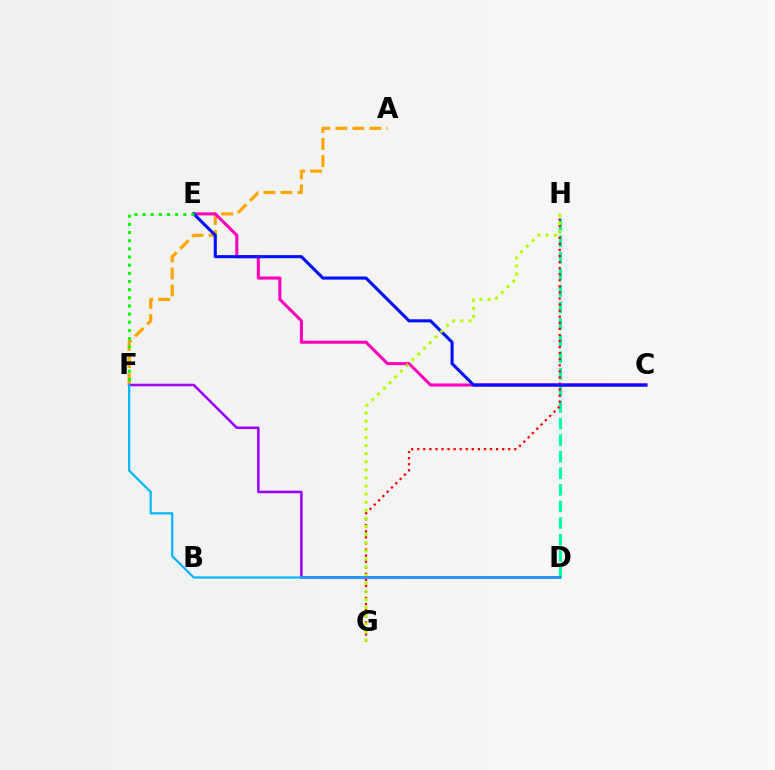{('D', 'H'): [{'color': '#00ff9d', 'line_style': 'dashed', 'thickness': 2.25}], ('G', 'H'): [{'color': '#ff0000', 'line_style': 'dotted', 'thickness': 1.65}, {'color': '#b3ff00', 'line_style': 'dotted', 'thickness': 2.2}], ('A', 'F'): [{'color': '#ffa500', 'line_style': 'dashed', 'thickness': 2.31}], ('C', 'E'): [{'color': '#ff00bd', 'line_style': 'solid', 'thickness': 2.21}, {'color': '#0010ff', 'line_style': 'solid', 'thickness': 2.23}], ('D', 'F'): [{'color': '#9b00ff', 'line_style': 'solid', 'thickness': 1.84}, {'color': '#00b5ff', 'line_style': 'solid', 'thickness': 1.59}], ('E', 'F'): [{'color': '#08ff00', 'line_style': 'dotted', 'thickness': 2.22}]}